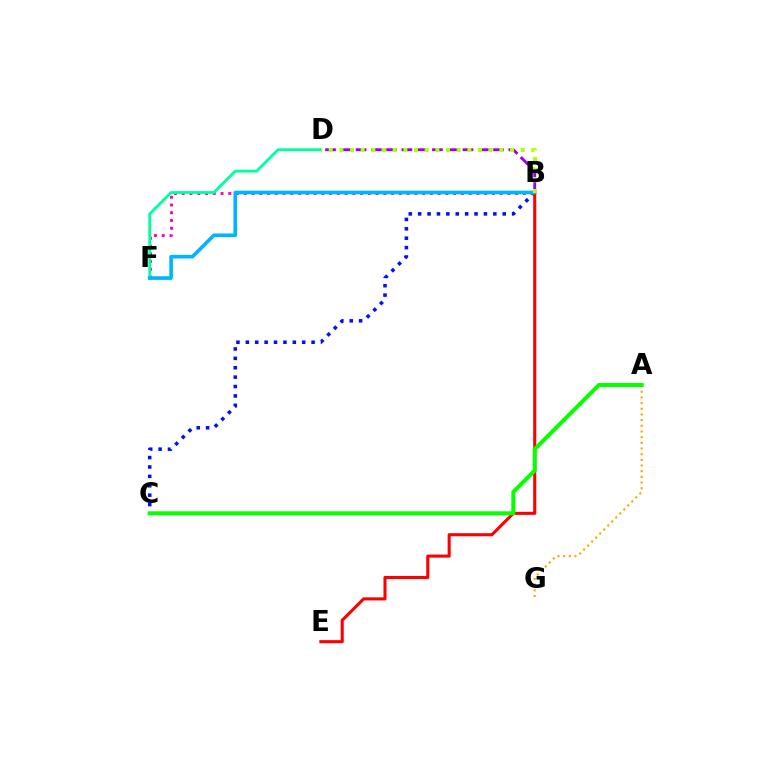{('B', 'C'): [{'color': '#0010ff', 'line_style': 'dotted', 'thickness': 2.55}], ('B', 'E'): [{'color': '#ff0000', 'line_style': 'solid', 'thickness': 2.21}], ('A', 'G'): [{'color': '#ffa500', 'line_style': 'dotted', 'thickness': 1.54}], ('B', 'D'): [{'color': '#9b00ff', 'line_style': 'dashed', 'thickness': 2.08}, {'color': '#b3ff00', 'line_style': 'dotted', 'thickness': 2.9}], ('B', 'F'): [{'color': '#ff00bd', 'line_style': 'dotted', 'thickness': 2.11}, {'color': '#00b5ff', 'line_style': 'solid', 'thickness': 2.63}], ('A', 'C'): [{'color': '#08ff00', 'line_style': 'solid', 'thickness': 2.9}], ('D', 'F'): [{'color': '#00ff9d', 'line_style': 'solid', 'thickness': 2.03}]}